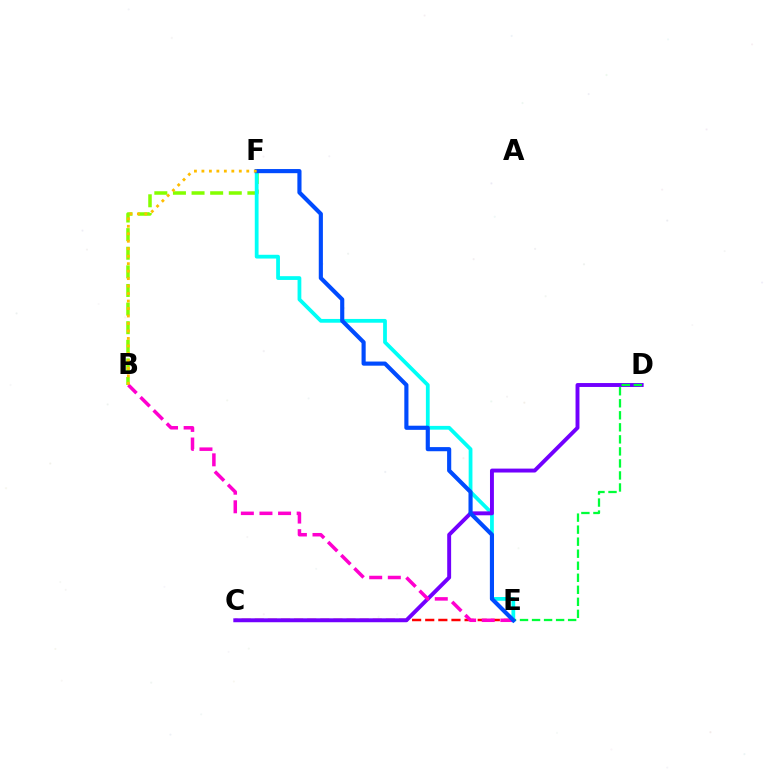{('C', 'E'): [{'color': '#ff0000', 'line_style': 'dashed', 'thickness': 1.78}], ('B', 'F'): [{'color': '#84ff00', 'line_style': 'dashed', 'thickness': 2.53}, {'color': '#ffbd00', 'line_style': 'dotted', 'thickness': 2.03}], ('E', 'F'): [{'color': '#00fff6', 'line_style': 'solid', 'thickness': 2.72}, {'color': '#004bff', 'line_style': 'solid', 'thickness': 2.98}], ('C', 'D'): [{'color': '#7200ff', 'line_style': 'solid', 'thickness': 2.82}], ('D', 'E'): [{'color': '#00ff39', 'line_style': 'dashed', 'thickness': 1.63}], ('B', 'E'): [{'color': '#ff00cf', 'line_style': 'dashed', 'thickness': 2.53}]}